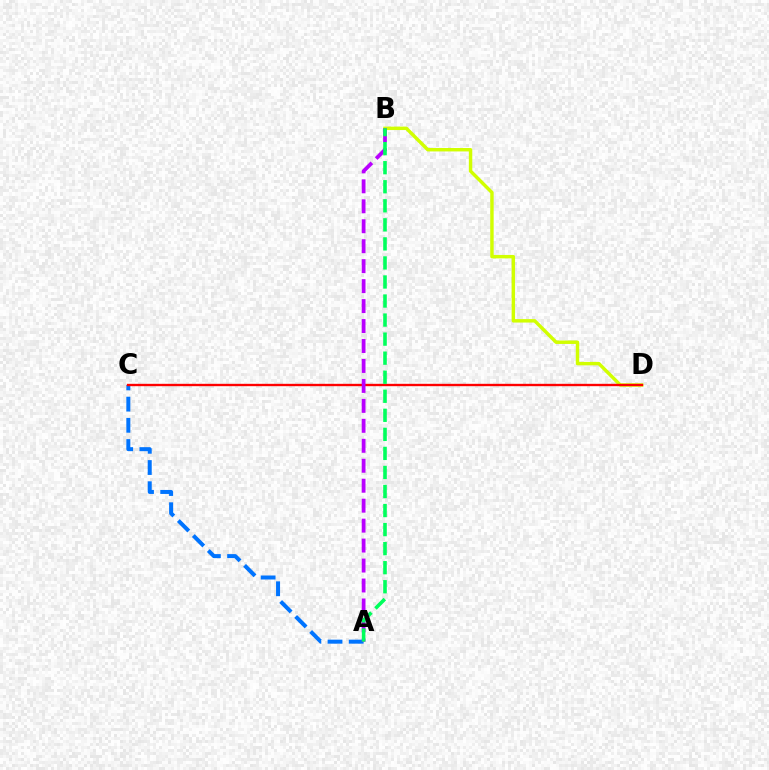{('A', 'C'): [{'color': '#0074ff', 'line_style': 'dashed', 'thickness': 2.88}], ('B', 'D'): [{'color': '#d1ff00', 'line_style': 'solid', 'thickness': 2.47}], ('C', 'D'): [{'color': '#ff0000', 'line_style': 'solid', 'thickness': 1.7}], ('A', 'B'): [{'color': '#b900ff', 'line_style': 'dashed', 'thickness': 2.71}, {'color': '#00ff5c', 'line_style': 'dashed', 'thickness': 2.59}]}